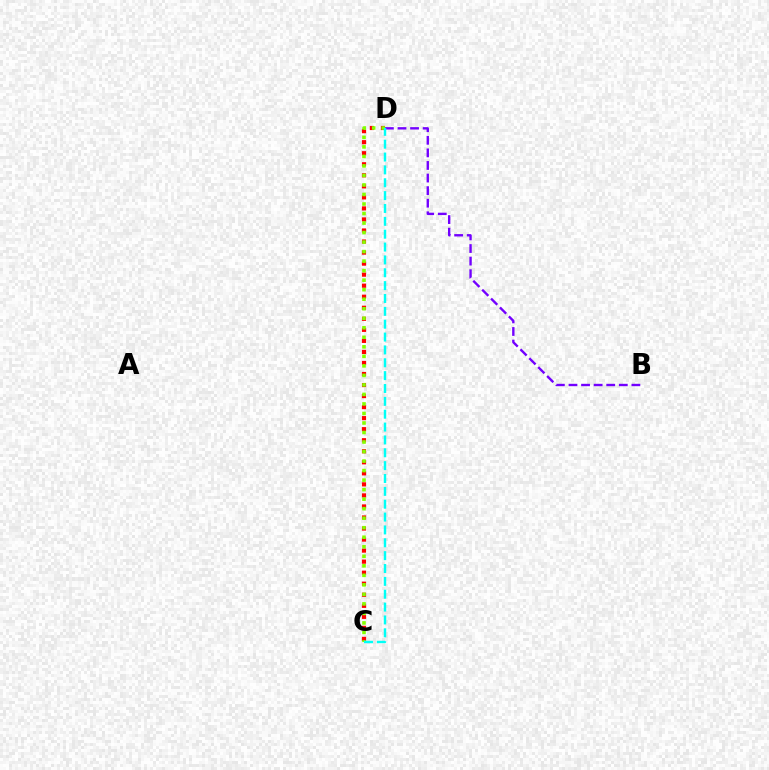{('C', 'D'): [{'color': '#ff0000', 'line_style': 'dotted', 'thickness': 3.0}, {'color': '#84ff00', 'line_style': 'dotted', 'thickness': 2.59}, {'color': '#00fff6', 'line_style': 'dashed', 'thickness': 1.75}], ('B', 'D'): [{'color': '#7200ff', 'line_style': 'dashed', 'thickness': 1.71}]}